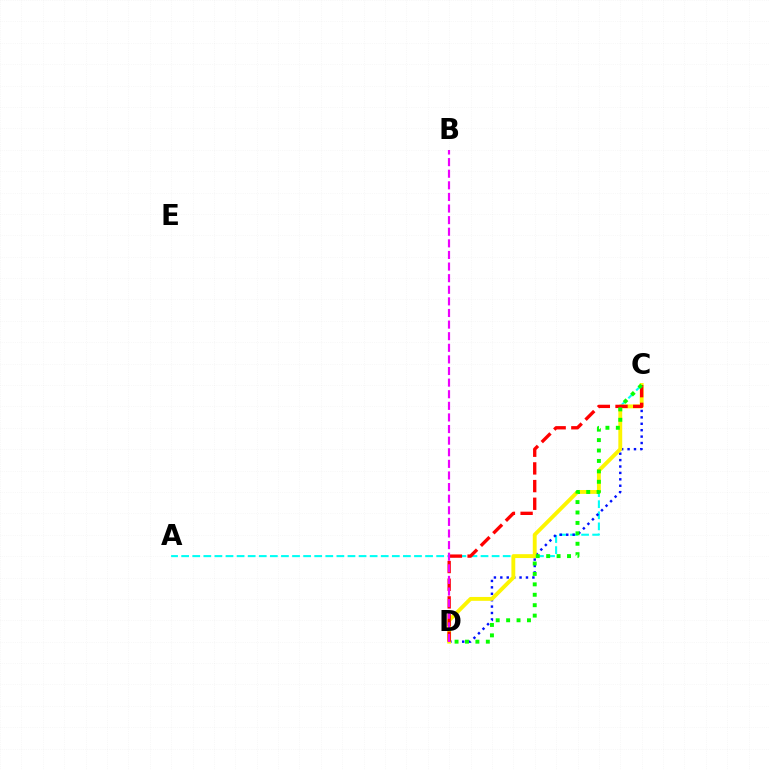{('A', 'C'): [{'color': '#00fff6', 'line_style': 'dashed', 'thickness': 1.51}], ('C', 'D'): [{'color': '#0010ff', 'line_style': 'dotted', 'thickness': 1.74}, {'color': '#fcf500', 'line_style': 'solid', 'thickness': 2.78}, {'color': '#ff0000', 'line_style': 'dashed', 'thickness': 2.4}, {'color': '#08ff00', 'line_style': 'dotted', 'thickness': 2.83}], ('B', 'D'): [{'color': '#ee00ff', 'line_style': 'dashed', 'thickness': 1.58}]}